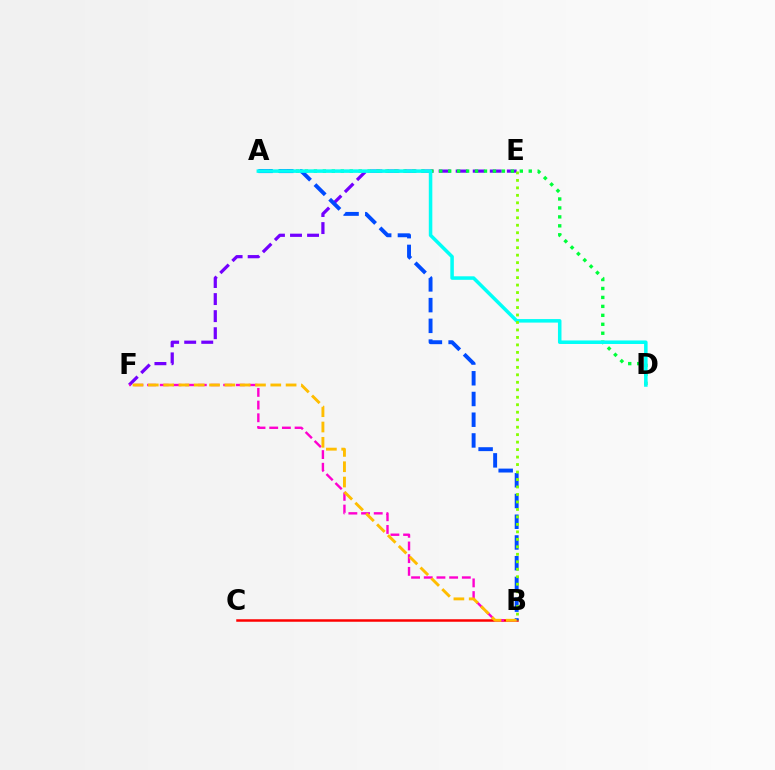{('E', 'F'): [{'color': '#7200ff', 'line_style': 'dashed', 'thickness': 2.32}], ('B', 'C'): [{'color': '#ff0000', 'line_style': 'solid', 'thickness': 1.8}], ('A', 'D'): [{'color': '#00ff39', 'line_style': 'dotted', 'thickness': 2.43}, {'color': '#00fff6', 'line_style': 'solid', 'thickness': 2.53}], ('B', 'F'): [{'color': '#ff00cf', 'line_style': 'dashed', 'thickness': 1.72}, {'color': '#ffbd00', 'line_style': 'dashed', 'thickness': 2.08}], ('A', 'B'): [{'color': '#004bff', 'line_style': 'dashed', 'thickness': 2.82}], ('B', 'E'): [{'color': '#84ff00', 'line_style': 'dotted', 'thickness': 2.03}]}